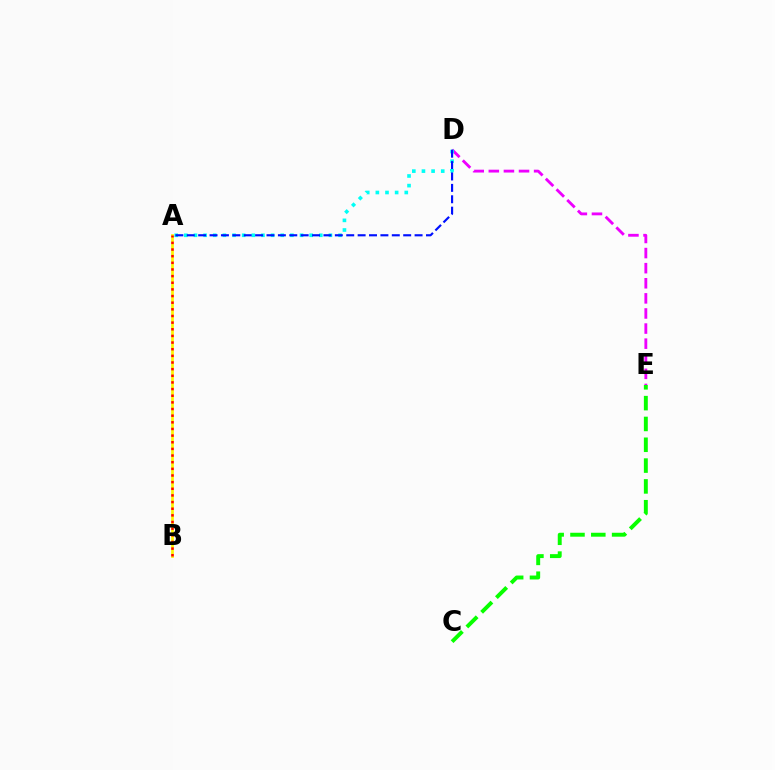{('D', 'E'): [{'color': '#ee00ff', 'line_style': 'dashed', 'thickness': 2.05}], ('A', 'B'): [{'color': '#fcf500', 'line_style': 'solid', 'thickness': 1.95}, {'color': '#ff0000', 'line_style': 'dotted', 'thickness': 1.81}], ('C', 'E'): [{'color': '#08ff00', 'line_style': 'dashed', 'thickness': 2.83}], ('A', 'D'): [{'color': '#00fff6', 'line_style': 'dotted', 'thickness': 2.62}, {'color': '#0010ff', 'line_style': 'dashed', 'thickness': 1.55}]}